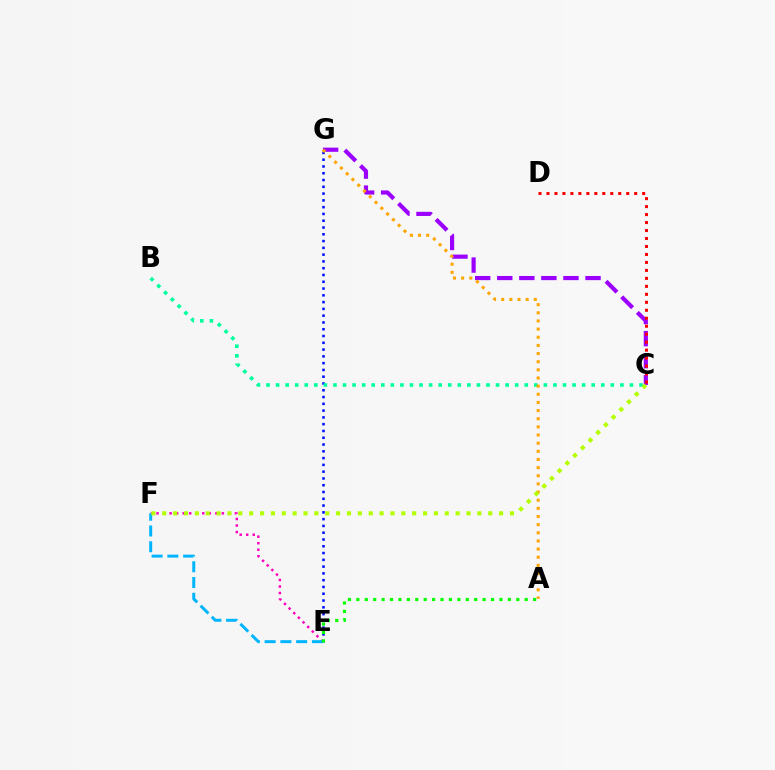{('E', 'G'): [{'color': '#0010ff', 'line_style': 'dotted', 'thickness': 1.84}], ('C', 'G'): [{'color': '#9b00ff', 'line_style': 'dashed', 'thickness': 3.0}], ('B', 'C'): [{'color': '#00ff9d', 'line_style': 'dotted', 'thickness': 2.6}], ('E', 'F'): [{'color': '#ff00bd', 'line_style': 'dotted', 'thickness': 1.77}, {'color': '#00b5ff', 'line_style': 'dashed', 'thickness': 2.14}], ('C', 'D'): [{'color': '#ff0000', 'line_style': 'dotted', 'thickness': 2.17}], ('A', 'G'): [{'color': '#ffa500', 'line_style': 'dotted', 'thickness': 2.21}], ('C', 'F'): [{'color': '#b3ff00', 'line_style': 'dotted', 'thickness': 2.95}], ('A', 'E'): [{'color': '#08ff00', 'line_style': 'dotted', 'thickness': 2.29}]}